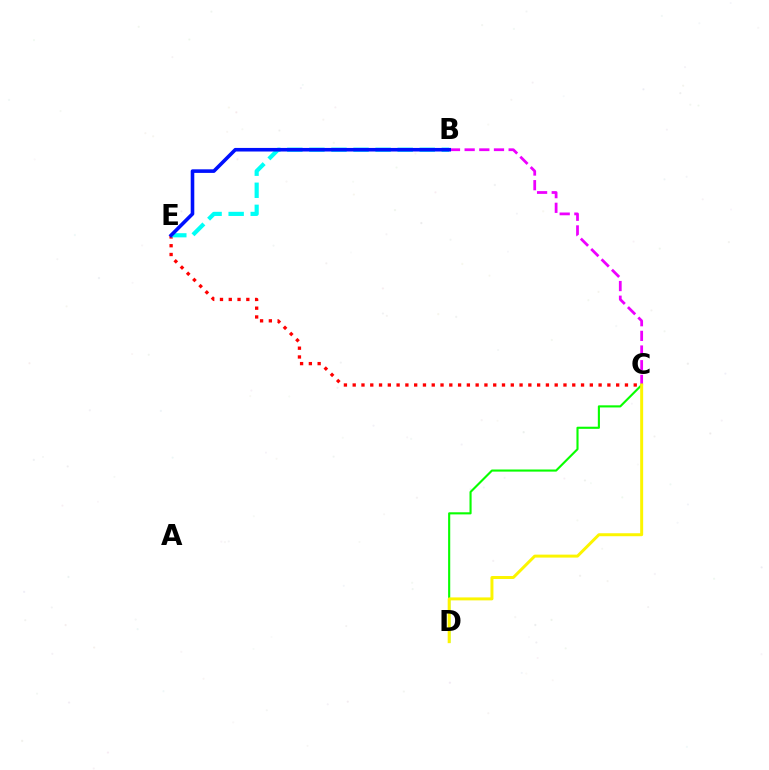{('B', 'C'): [{'color': '#ee00ff', 'line_style': 'dashed', 'thickness': 1.99}], ('C', 'D'): [{'color': '#08ff00', 'line_style': 'solid', 'thickness': 1.53}, {'color': '#fcf500', 'line_style': 'solid', 'thickness': 2.14}], ('C', 'E'): [{'color': '#ff0000', 'line_style': 'dotted', 'thickness': 2.39}], ('B', 'E'): [{'color': '#00fff6', 'line_style': 'dashed', 'thickness': 3.0}, {'color': '#0010ff', 'line_style': 'solid', 'thickness': 2.58}]}